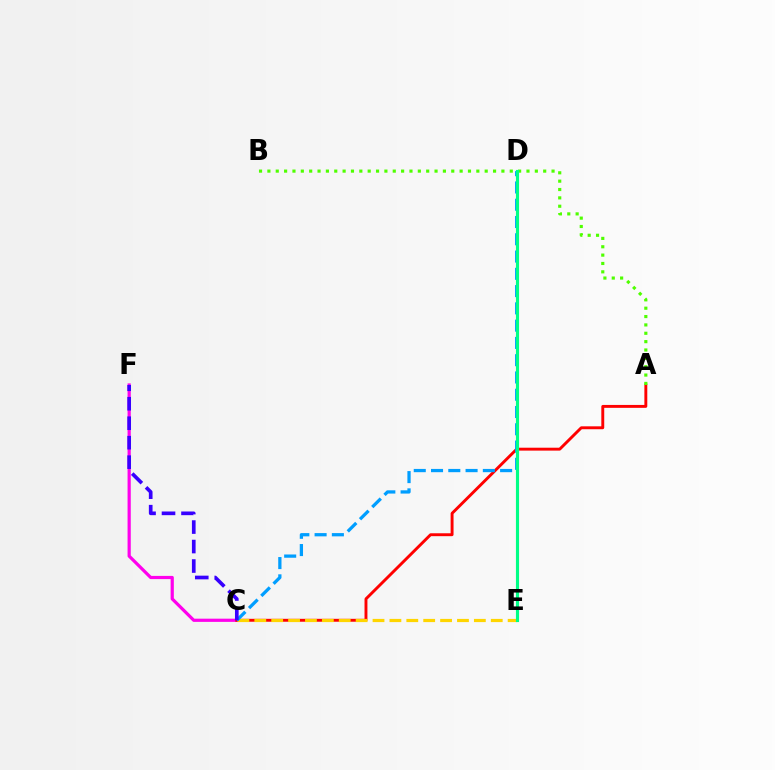{('C', 'F'): [{'color': '#ff00ed', 'line_style': 'solid', 'thickness': 2.3}, {'color': '#3700ff', 'line_style': 'dashed', 'thickness': 2.65}], ('A', 'C'): [{'color': '#ff0000', 'line_style': 'solid', 'thickness': 2.09}], ('C', 'E'): [{'color': '#ffd500', 'line_style': 'dashed', 'thickness': 2.29}], ('C', 'D'): [{'color': '#009eff', 'line_style': 'dashed', 'thickness': 2.35}], ('A', 'B'): [{'color': '#4fff00', 'line_style': 'dotted', 'thickness': 2.27}], ('D', 'E'): [{'color': '#00ff86', 'line_style': 'solid', 'thickness': 2.26}]}